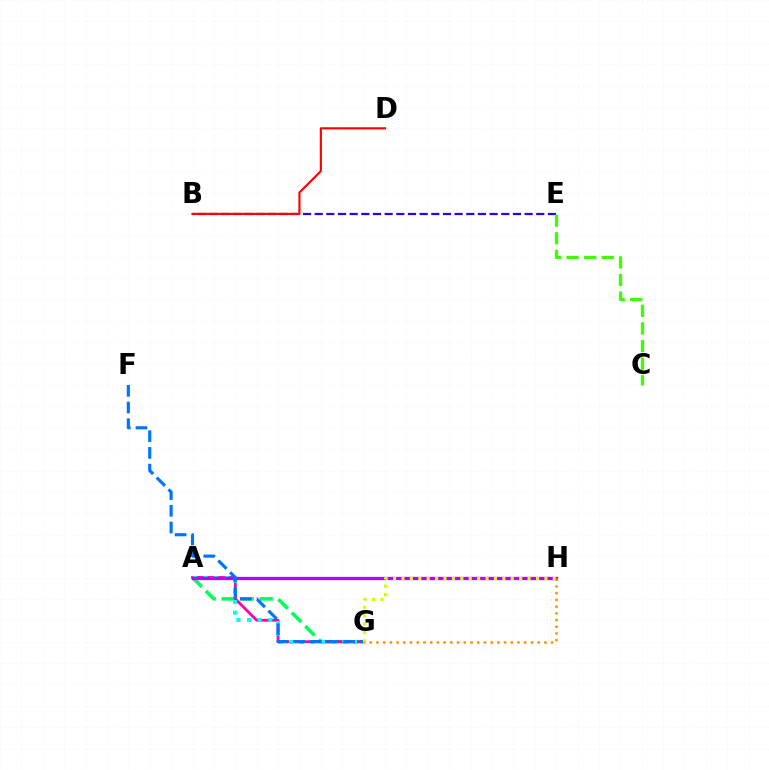{('A', 'G'): [{'color': '#00ff5c', 'line_style': 'dashed', 'thickness': 2.58}, {'color': '#ff00ac', 'line_style': 'solid', 'thickness': 2.0}, {'color': '#00fff6', 'line_style': 'dotted', 'thickness': 2.9}], ('B', 'E'): [{'color': '#2500ff', 'line_style': 'dashed', 'thickness': 1.58}], ('C', 'E'): [{'color': '#3dff00', 'line_style': 'dashed', 'thickness': 2.39}], ('B', 'D'): [{'color': '#ff0000', 'line_style': 'solid', 'thickness': 1.56}], ('A', 'H'): [{'color': '#b900ff', 'line_style': 'solid', 'thickness': 2.37}], ('F', 'G'): [{'color': '#0074ff', 'line_style': 'dashed', 'thickness': 2.27}], ('G', 'H'): [{'color': '#d1ff00', 'line_style': 'dotted', 'thickness': 2.28}, {'color': '#ff9400', 'line_style': 'dotted', 'thickness': 1.82}]}